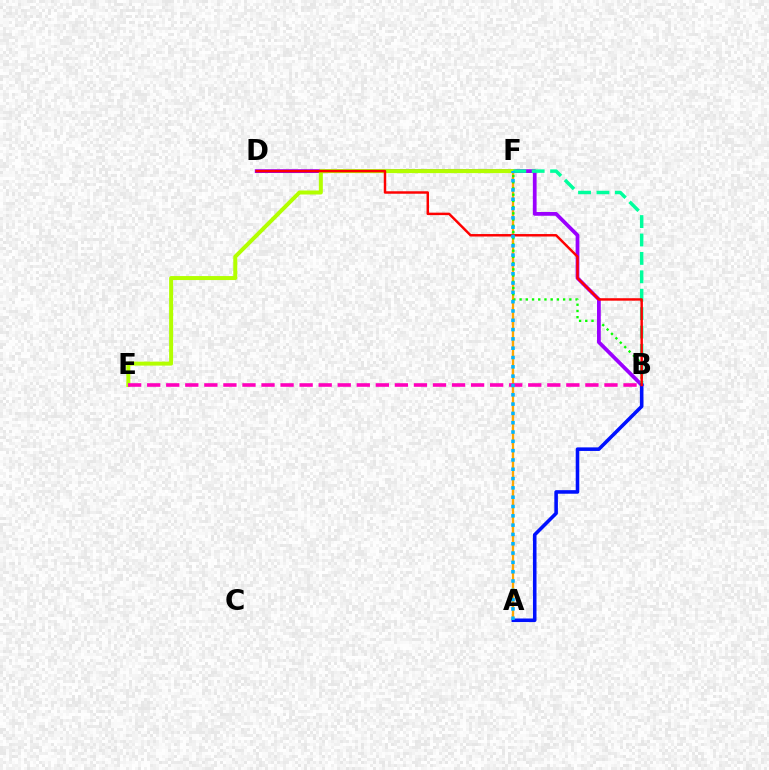{('A', 'F'): [{'color': '#ffa500', 'line_style': 'solid', 'thickness': 1.68}, {'color': '#00b5ff', 'line_style': 'dotted', 'thickness': 2.53}], ('B', 'F'): [{'color': '#08ff00', 'line_style': 'dotted', 'thickness': 1.69}, {'color': '#00ff9d', 'line_style': 'dashed', 'thickness': 2.5}], ('B', 'D'): [{'color': '#9b00ff', 'line_style': 'solid', 'thickness': 2.7}, {'color': '#ff0000', 'line_style': 'solid', 'thickness': 1.77}], ('E', 'F'): [{'color': '#b3ff00', 'line_style': 'solid', 'thickness': 2.88}], ('A', 'B'): [{'color': '#0010ff', 'line_style': 'solid', 'thickness': 2.57}], ('B', 'E'): [{'color': '#ff00bd', 'line_style': 'dashed', 'thickness': 2.59}]}